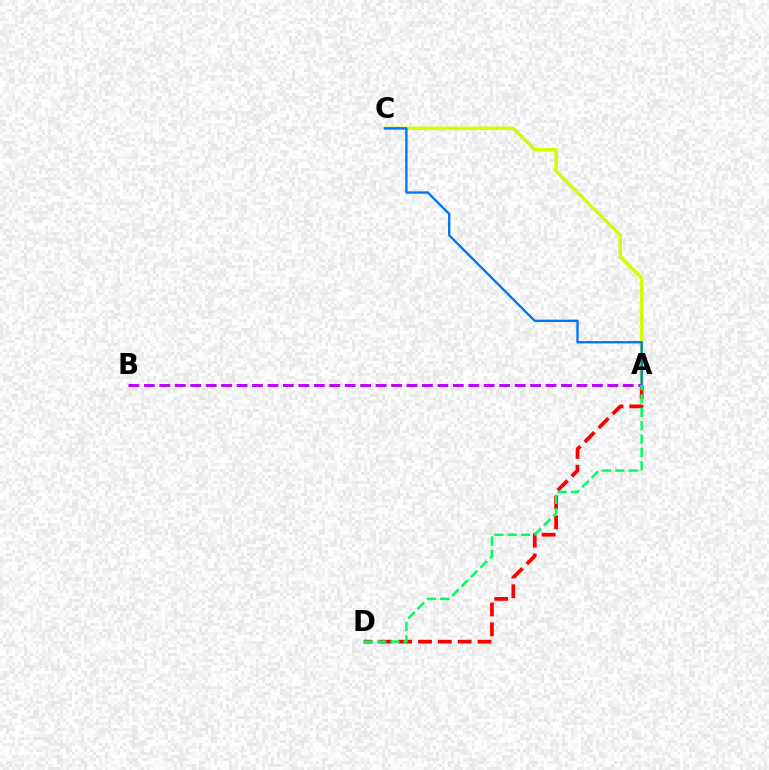{('A', 'C'): [{'color': '#d1ff00', 'line_style': 'solid', 'thickness': 2.48}, {'color': '#0074ff', 'line_style': 'solid', 'thickness': 1.68}], ('A', 'D'): [{'color': '#ff0000', 'line_style': 'dashed', 'thickness': 2.69}, {'color': '#00ff5c', 'line_style': 'dashed', 'thickness': 1.81}], ('A', 'B'): [{'color': '#b900ff', 'line_style': 'dashed', 'thickness': 2.1}]}